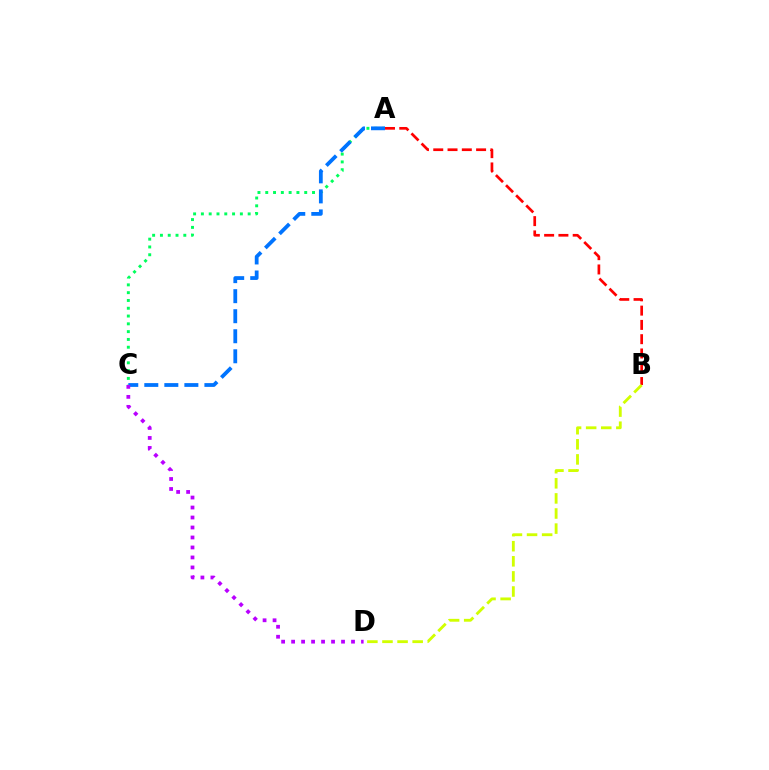{('A', 'B'): [{'color': '#ff0000', 'line_style': 'dashed', 'thickness': 1.94}], ('A', 'C'): [{'color': '#00ff5c', 'line_style': 'dotted', 'thickness': 2.12}, {'color': '#0074ff', 'line_style': 'dashed', 'thickness': 2.72}], ('B', 'D'): [{'color': '#d1ff00', 'line_style': 'dashed', 'thickness': 2.05}], ('C', 'D'): [{'color': '#b900ff', 'line_style': 'dotted', 'thickness': 2.71}]}